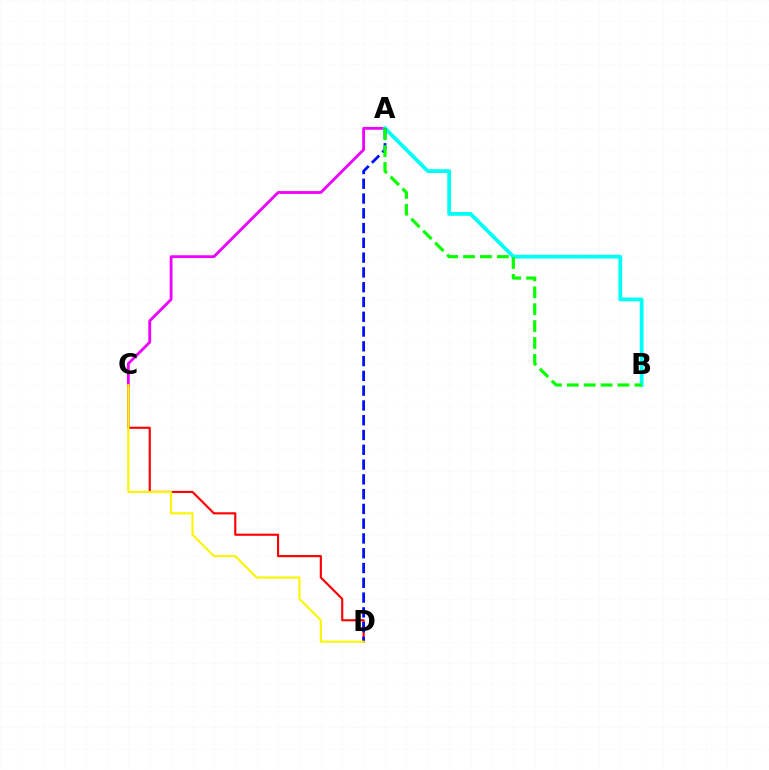{('A', 'C'): [{'color': '#ee00ff', 'line_style': 'solid', 'thickness': 2.02}], ('A', 'B'): [{'color': '#00fff6', 'line_style': 'solid', 'thickness': 2.73}, {'color': '#08ff00', 'line_style': 'dashed', 'thickness': 2.29}], ('C', 'D'): [{'color': '#ff0000', 'line_style': 'solid', 'thickness': 1.54}, {'color': '#fcf500', 'line_style': 'solid', 'thickness': 1.51}], ('A', 'D'): [{'color': '#0010ff', 'line_style': 'dashed', 'thickness': 2.01}]}